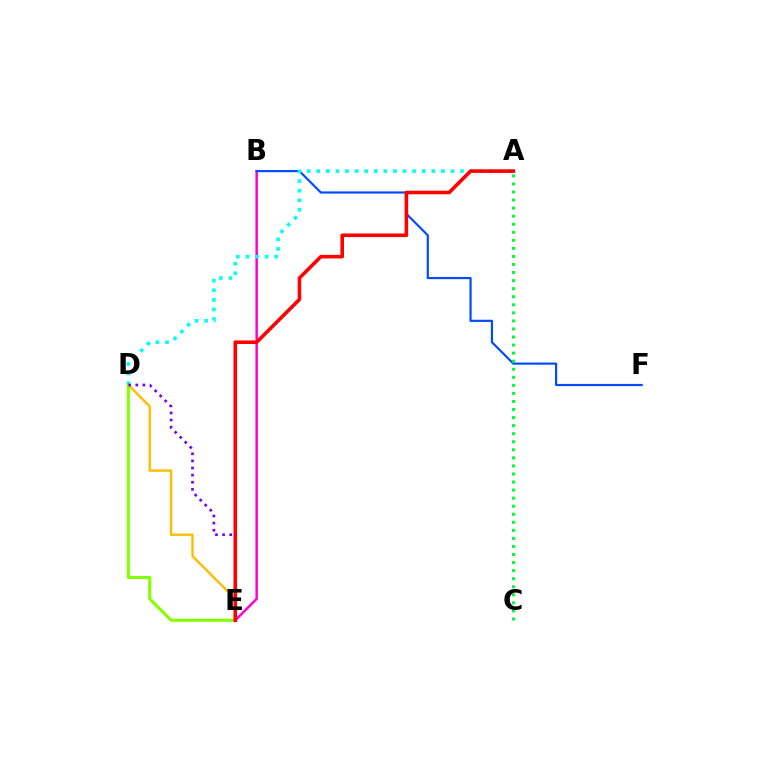{('B', 'E'): [{'color': '#ff00cf', 'line_style': 'solid', 'thickness': 1.78}], ('D', 'E'): [{'color': '#ffbd00', 'line_style': 'solid', 'thickness': 1.73}, {'color': '#84ff00', 'line_style': 'solid', 'thickness': 2.2}, {'color': '#7200ff', 'line_style': 'dotted', 'thickness': 1.93}], ('B', 'F'): [{'color': '#004bff', 'line_style': 'solid', 'thickness': 1.57}], ('A', 'D'): [{'color': '#00fff6', 'line_style': 'dotted', 'thickness': 2.61}], ('A', 'C'): [{'color': '#00ff39', 'line_style': 'dotted', 'thickness': 2.19}], ('A', 'E'): [{'color': '#ff0000', 'line_style': 'solid', 'thickness': 2.59}]}